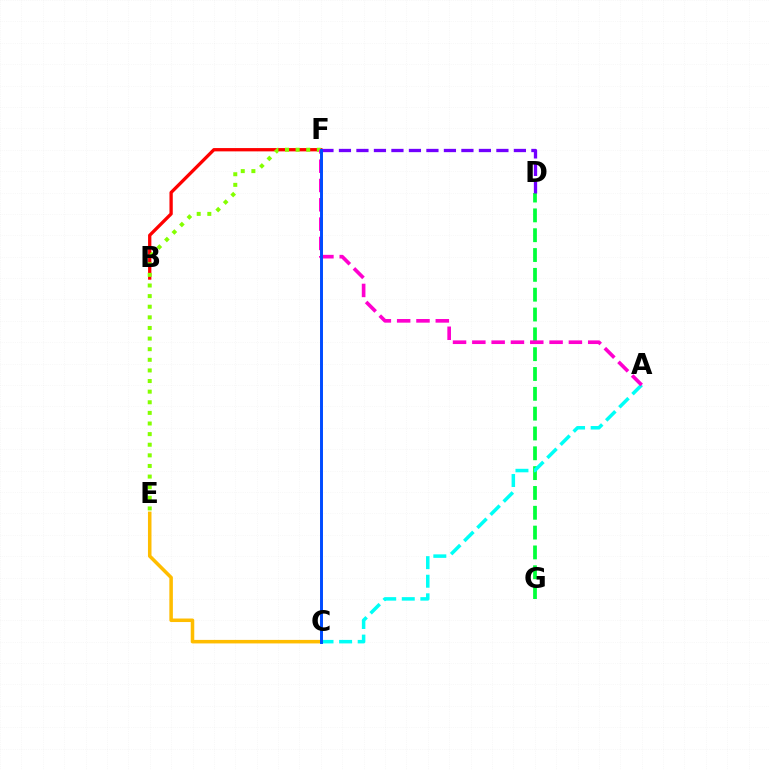{('B', 'F'): [{'color': '#ff0000', 'line_style': 'solid', 'thickness': 2.38}], ('E', 'F'): [{'color': '#84ff00', 'line_style': 'dotted', 'thickness': 2.88}], ('D', 'G'): [{'color': '#00ff39', 'line_style': 'dashed', 'thickness': 2.69}], ('A', 'C'): [{'color': '#00fff6', 'line_style': 'dashed', 'thickness': 2.52}], ('C', 'E'): [{'color': '#ffbd00', 'line_style': 'solid', 'thickness': 2.54}], ('A', 'F'): [{'color': '#ff00cf', 'line_style': 'dashed', 'thickness': 2.62}], ('D', 'F'): [{'color': '#7200ff', 'line_style': 'dashed', 'thickness': 2.38}], ('C', 'F'): [{'color': '#004bff', 'line_style': 'solid', 'thickness': 2.12}]}